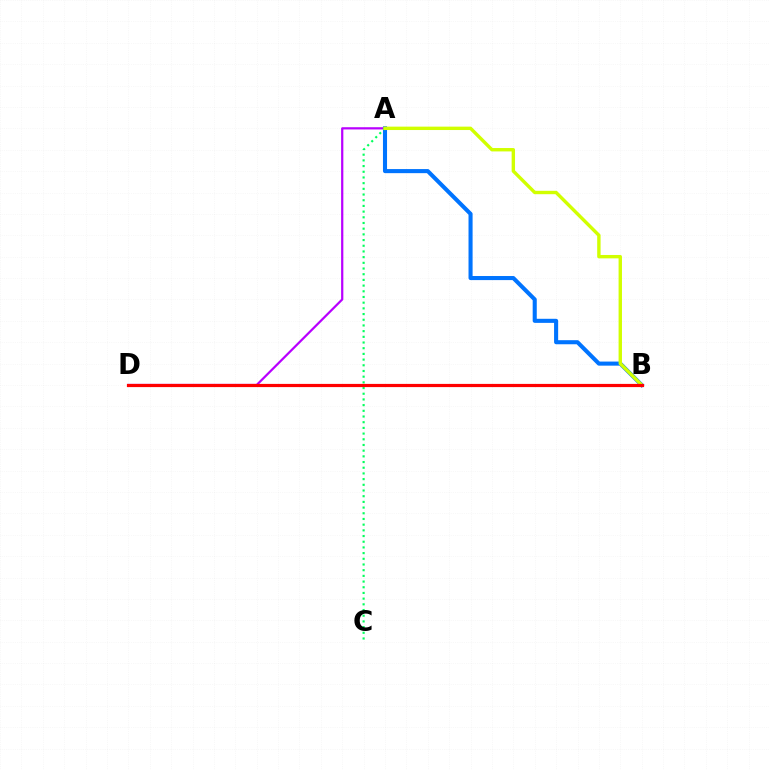{('A', 'D'): [{'color': '#b900ff', 'line_style': 'solid', 'thickness': 1.6}], ('A', 'B'): [{'color': '#0074ff', 'line_style': 'solid', 'thickness': 2.94}, {'color': '#d1ff00', 'line_style': 'solid', 'thickness': 2.44}], ('A', 'C'): [{'color': '#00ff5c', 'line_style': 'dotted', 'thickness': 1.55}], ('B', 'D'): [{'color': '#ff0000', 'line_style': 'solid', 'thickness': 2.3}]}